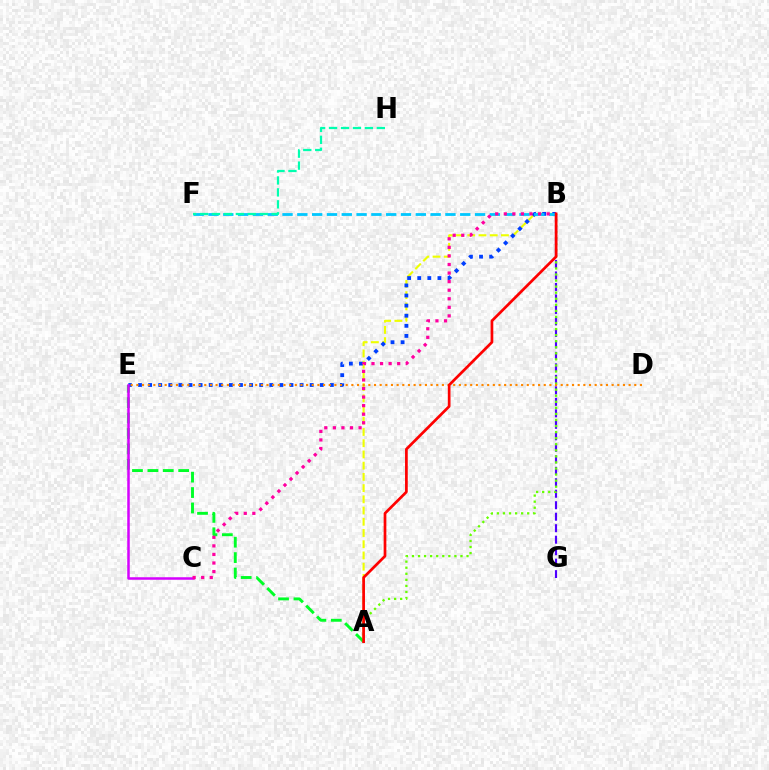{('A', 'E'): [{'color': '#00ff27', 'line_style': 'dashed', 'thickness': 2.09}], ('A', 'B'): [{'color': '#eeff00', 'line_style': 'dashed', 'thickness': 1.52}, {'color': '#66ff00', 'line_style': 'dotted', 'thickness': 1.65}, {'color': '#ff0000', 'line_style': 'solid', 'thickness': 1.95}], ('B', 'G'): [{'color': '#4f00ff', 'line_style': 'dashed', 'thickness': 1.56}], ('B', 'E'): [{'color': '#003fff', 'line_style': 'dotted', 'thickness': 2.74}], ('B', 'F'): [{'color': '#00c7ff', 'line_style': 'dashed', 'thickness': 2.01}], ('D', 'E'): [{'color': '#ff8800', 'line_style': 'dotted', 'thickness': 1.54}], ('C', 'E'): [{'color': '#d600ff', 'line_style': 'solid', 'thickness': 1.81}], ('F', 'H'): [{'color': '#00ffaf', 'line_style': 'dashed', 'thickness': 1.62}], ('B', 'C'): [{'color': '#ff00a0', 'line_style': 'dotted', 'thickness': 2.33}]}